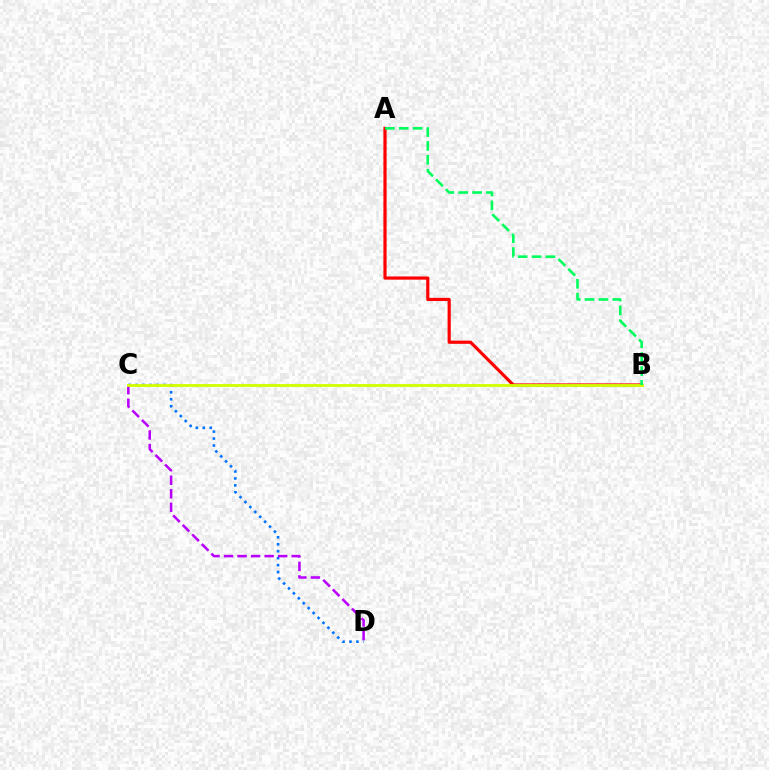{('C', 'D'): [{'color': '#0074ff', 'line_style': 'dotted', 'thickness': 1.89}, {'color': '#b900ff', 'line_style': 'dashed', 'thickness': 1.84}], ('A', 'B'): [{'color': '#ff0000', 'line_style': 'solid', 'thickness': 2.29}, {'color': '#00ff5c', 'line_style': 'dashed', 'thickness': 1.89}], ('B', 'C'): [{'color': '#d1ff00', 'line_style': 'solid', 'thickness': 2.04}]}